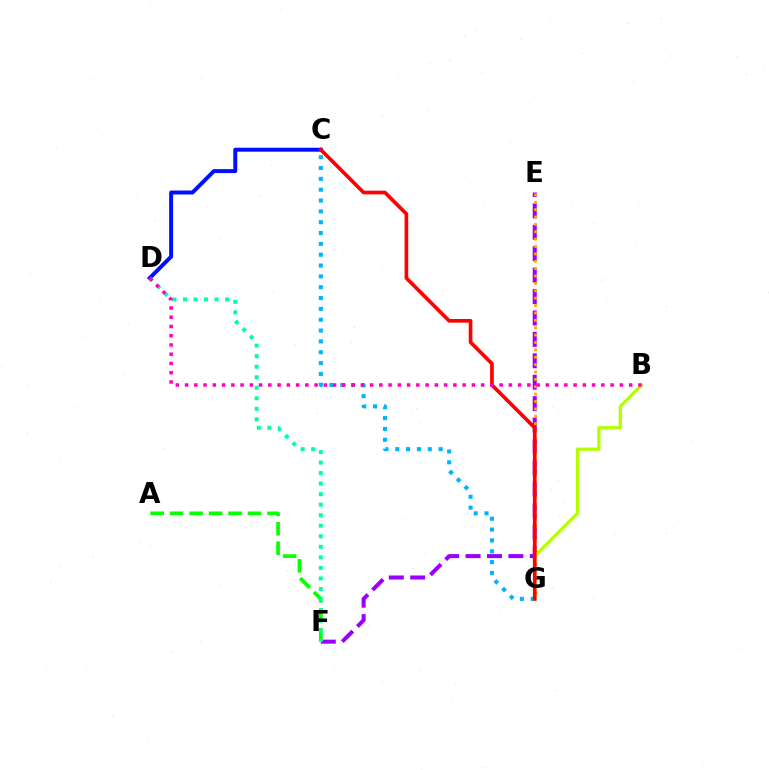{('C', 'G'): [{'color': '#00b5ff', 'line_style': 'dotted', 'thickness': 2.94}, {'color': '#ff0000', 'line_style': 'solid', 'thickness': 2.64}], ('E', 'F'): [{'color': '#9b00ff', 'line_style': 'dashed', 'thickness': 2.91}], ('B', 'G'): [{'color': '#b3ff00', 'line_style': 'solid', 'thickness': 2.35}], ('C', 'D'): [{'color': '#0010ff', 'line_style': 'solid', 'thickness': 2.85}], ('E', 'G'): [{'color': '#ffa500', 'line_style': 'dotted', 'thickness': 2.0}], ('A', 'F'): [{'color': '#08ff00', 'line_style': 'dashed', 'thickness': 2.65}], ('D', 'F'): [{'color': '#00ff9d', 'line_style': 'dotted', 'thickness': 2.86}], ('B', 'D'): [{'color': '#ff00bd', 'line_style': 'dotted', 'thickness': 2.51}]}